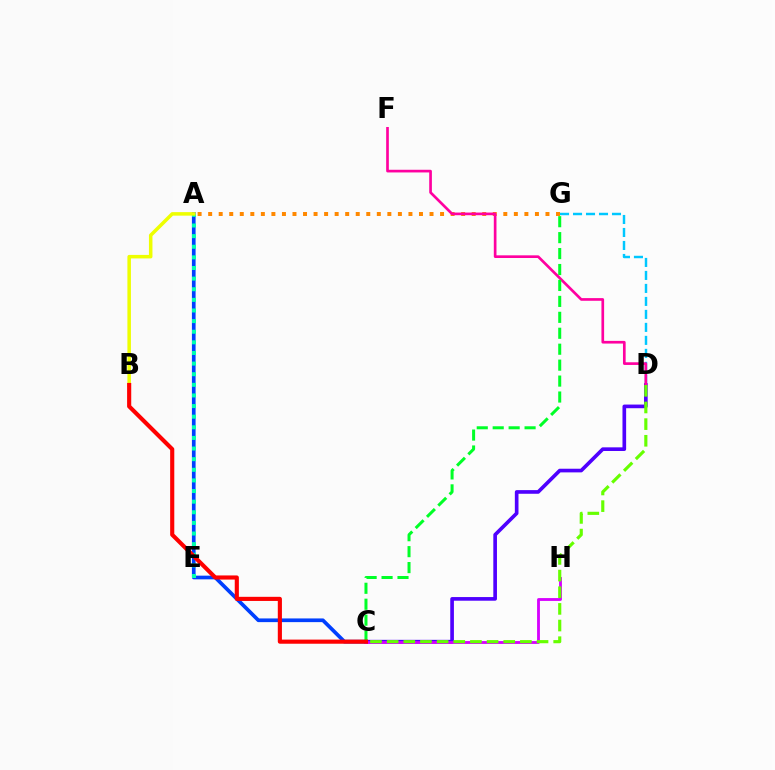{('A', 'C'): [{'color': '#003fff', 'line_style': 'solid', 'thickness': 2.66}], ('A', 'E'): [{'color': '#00ffaf', 'line_style': 'dotted', 'thickness': 2.89}], ('A', 'G'): [{'color': '#ff8800', 'line_style': 'dotted', 'thickness': 2.86}], ('D', 'G'): [{'color': '#00c7ff', 'line_style': 'dashed', 'thickness': 1.76}], ('C', 'D'): [{'color': '#4f00ff', 'line_style': 'solid', 'thickness': 2.63}, {'color': '#66ff00', 'line_style': 'dashed', 'thickness': 2.26}], ('D', 'F'): [{'color': '#ff00a0', 'line_style': 'solid', 'thickness': 1.92}], ('C', 'H'): [{'color': '#d600ff', 'line_style': 'solid', 'thickness': 2.04}], ('A', 'B'): [{'color': '#eeff00', 'line_style': 'solid', 'thickness': 2.53}], ('C', 'G'): [{'color': '#00ff27', 'line_style': 'dashed', 'thickness': 2.17}], ('B', 'C'): [{'color': '#ff0000', 'line_style': 'solid', 'thickness': 2.97}]}